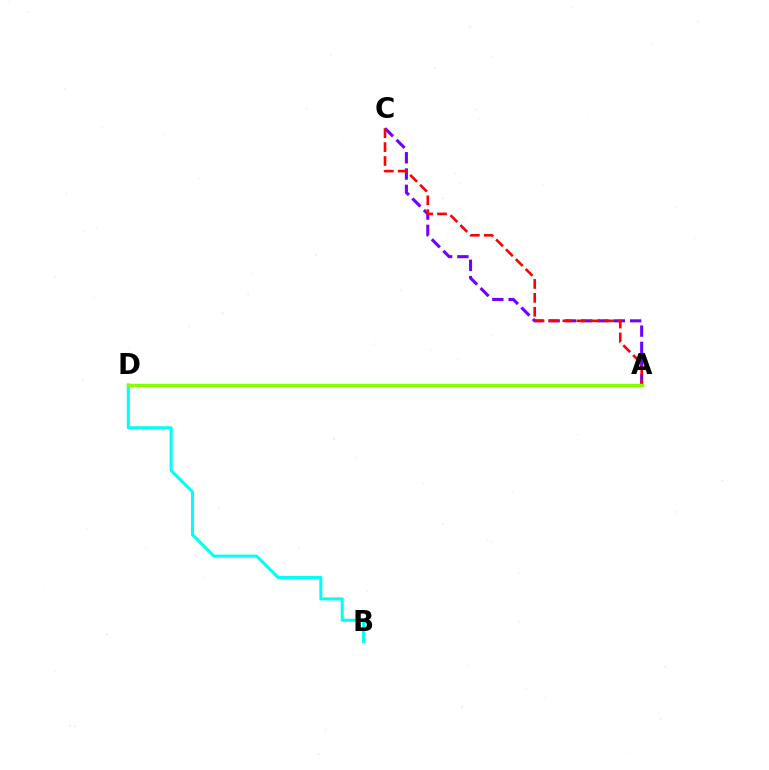{('B', 'D'): [{'color': '#00fff6', 'line_style': 'solid', 'thickness': 2.19}], ('A', 'C'): [{'color': '#7200ff', 'line_style': 'dashed', 'thickness': 2.21}, {'color': '#ff0000', 'line_style': 'dashed', 'thickness': 1.89}], ('A', 'D'): [{'color': '#84ff00', 'line_style': 'solid', 'thickness': 2.51}]}